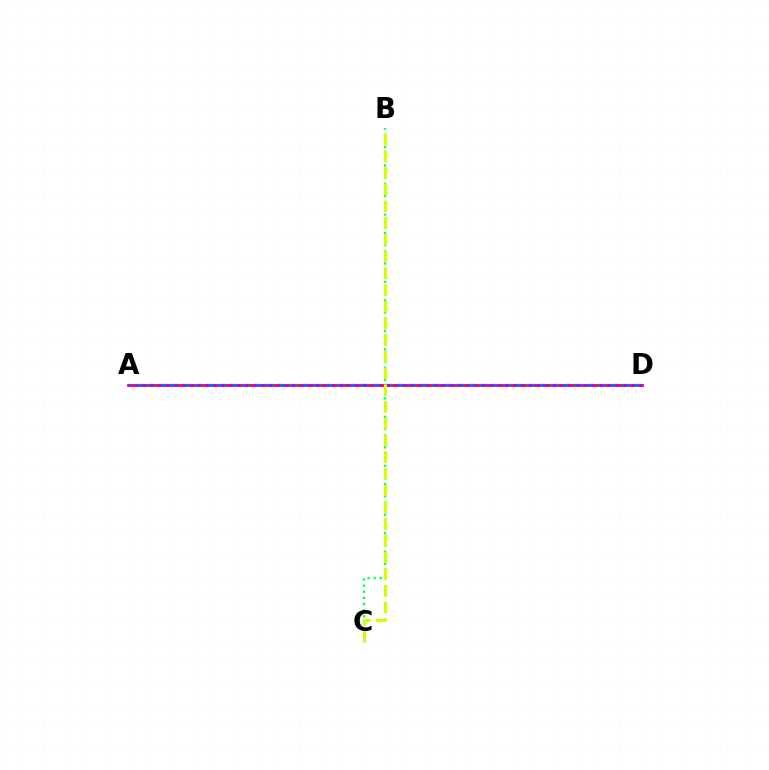{('B', 'C'): [{'color': '#00ff5c', 'line_style': 'dotted', 'thickness': 1.66}, {'color': '#d1ff00', 'line_style': 'dashed', 'thickness': 2.27}], ('A', 'D'): [{'color': '#ff0000', 'line_style': 'solid', 'thickness': 1.95}, {'color': '#0074ff', 'line_style': 'dashed', 'thickness': 1.61}, {'color': '#b900ff', 'line_style': 'dotted', 'thickness': 2.14}]}